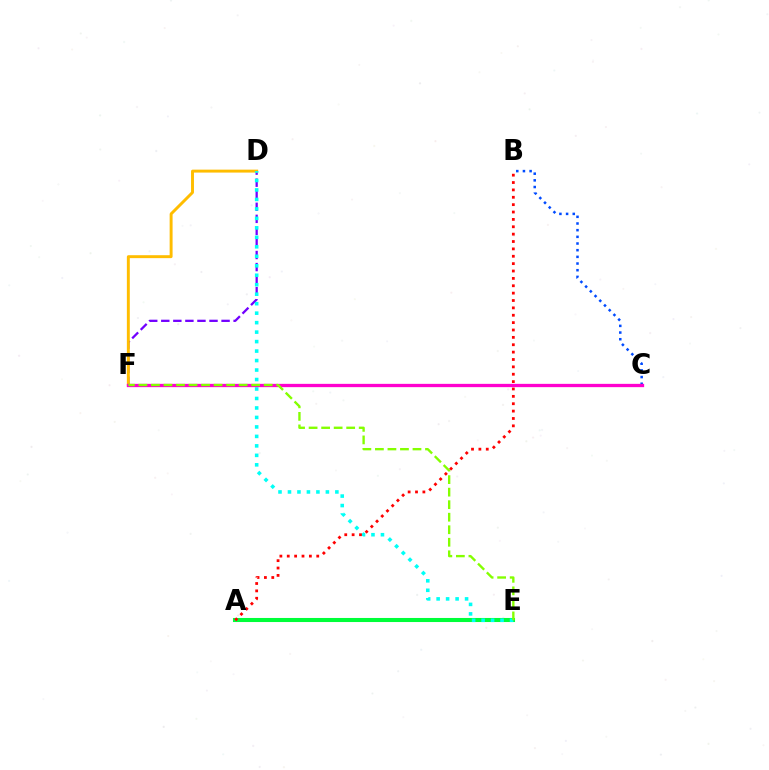{('A', 'E'): [{'color': '#00ff39', 'line_style': 'solid', 'thickness': 2.92}], ('D', 'F'): [{'color': '#7200ff', 'line_style': 'dashed', 'thickness': 1.64}, {'color': '#ffbd00', 'line_style': 'solid', 'thickness': 2.11}], ('D', 'E'): [{'color': '#00fff6', 'line_style': 'dotted', 'thickness': 2.58}], ('B', 'C'): [{'color': '#004bff', 'line_style': 'dotted', 'thickness': 1.81}], ('C', 'F'): [{'color': '#ff00cf', 'line_style': 'solid', 'thickness': 2.37}], ('E', 'F'): [{'color': '#84ff00', 'line_style': 'dashed', 'thickness': 1.7}], ('A', 'B'): [{'color': '#ff0000', 'line_style': 'dotted', 'thickness': 2.0}]}